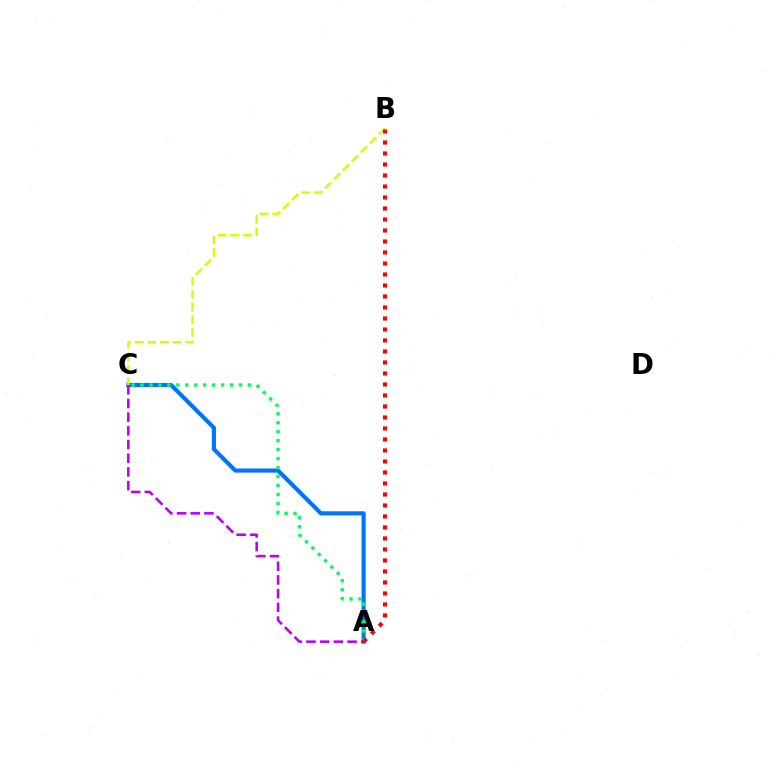{('A', 'C'): [{'color': '#0074ff', 'line_style': 'solid', 'thickness': 2.97}, {'color': '#00ff5c', 'line_style': 'dotted', 'thickness': 2.43}, {'color': '#b900ff', 'line_style': 'dashed', 'thickness': 1.86}], ('B', 'C'): [{'color': '#d1ff00', 'line_style': 'dashed', 'thickness': 1.72}], ('A', 'B'): [{'color': '#ff0000', 'line_style': 'dotted', 'thickness': 2.99}]}